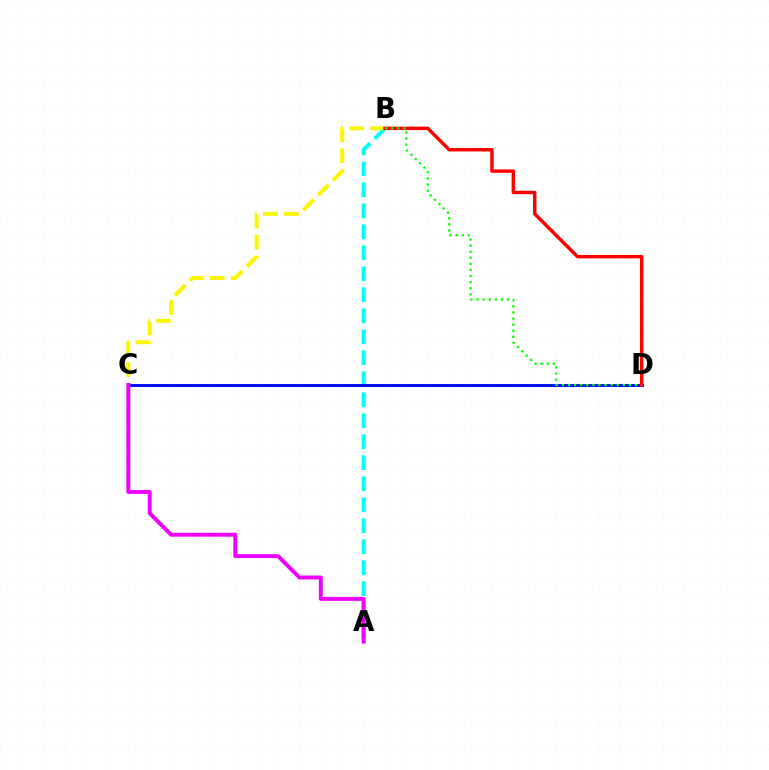{('A', 'B'): [{'color': '#00fff6', 'line_style': 'dashed', 'thickness': 2.85}], ('C', 'D'): [{'color': '#0010ff', 'line_style': 'solid', 'thickness': 2.13}], ('B', 'C'): [{'color': '#fcf500', 'line_style': 'dashed', 'thickness': 2.85}], ('B', 'D'): [{'color': '#ff0000', 'line_style': 'solid', 'thickness': 2.48}, {'color': '#08ff00', 'line_style': 'dotted', 'thickness': 1.65}], ('A', 'C'): [{'color': '#ee00ff', 'line_style': 'solid', 'thickness': 2.82}]}